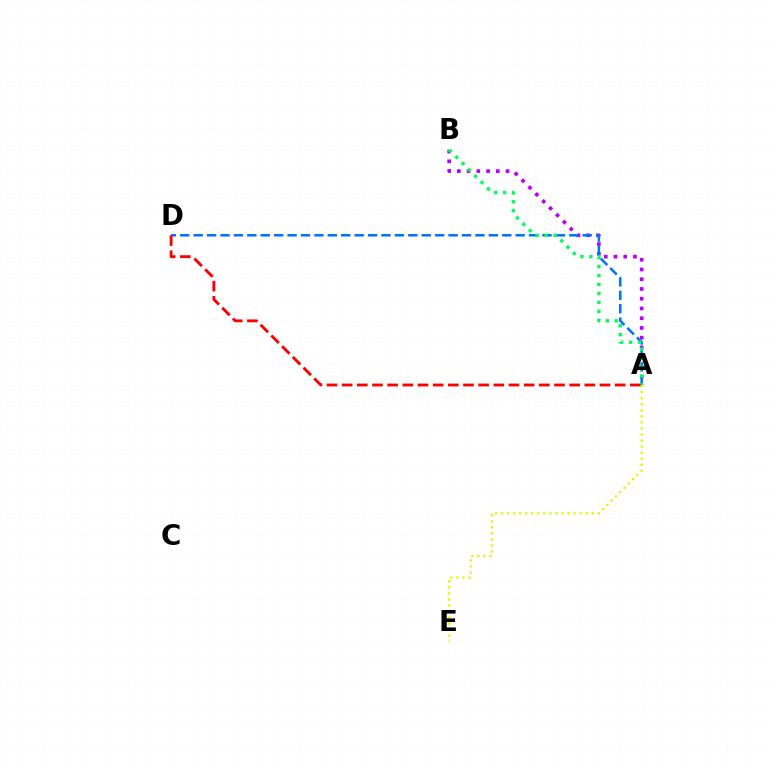{('A', 'B'): [{'color': '#b900ff', 'line_style': 'dotted', 'thickness': 2.65}, {'color': '#00ff5c', 'line_style': 'dotted', 'thickness': 2.43}], ('A', 'D'): [{'color': '#0074ff', 'line_style': 'dashed', 'thickness': 1.82}, {'color': '#ff0000', 'line_style': 'dashed', 'thickness': 2.06}], ('A', 'E'): [{'color': '#d1ff00', 'line_style': 'dotted', 'thickness': 1.64}]}